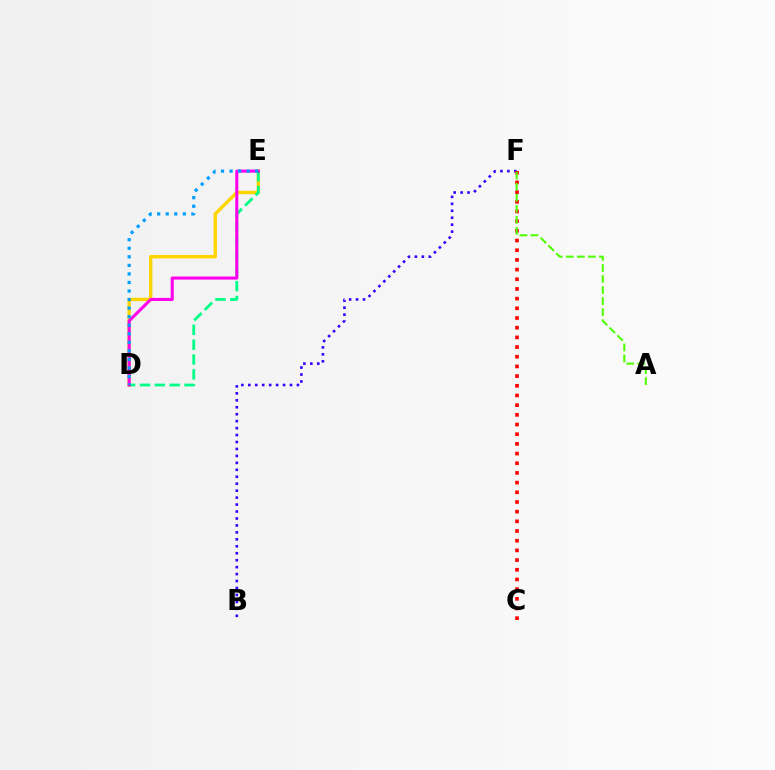{('B', 'F'): [{'color': '#3700ff', 'line_style': 'dotted', 'thickness': 1.89}], ('C', 'F'): [{'color': '#ff0000', 'line_style': 'dotted', 'thickness': 2.63}], ('D', 'E'): [{'color': '#ffd500', 'line_style': 'solid', 'thickness': 2.44}, {'color': '#00ff86', 'line_style': 'dashed', 'thickness': 2.02}, {'color': '#ff00ed', 'line_style': 'solid', 'thickness': 2.2}, {'color': '#009eff', 'line_style': 'dotted', 'thickness': 2.32}], ('A', 'F'): [{'color': '#4fff00', 'line_style': 'dashed', 'thickness': 1.5}]}